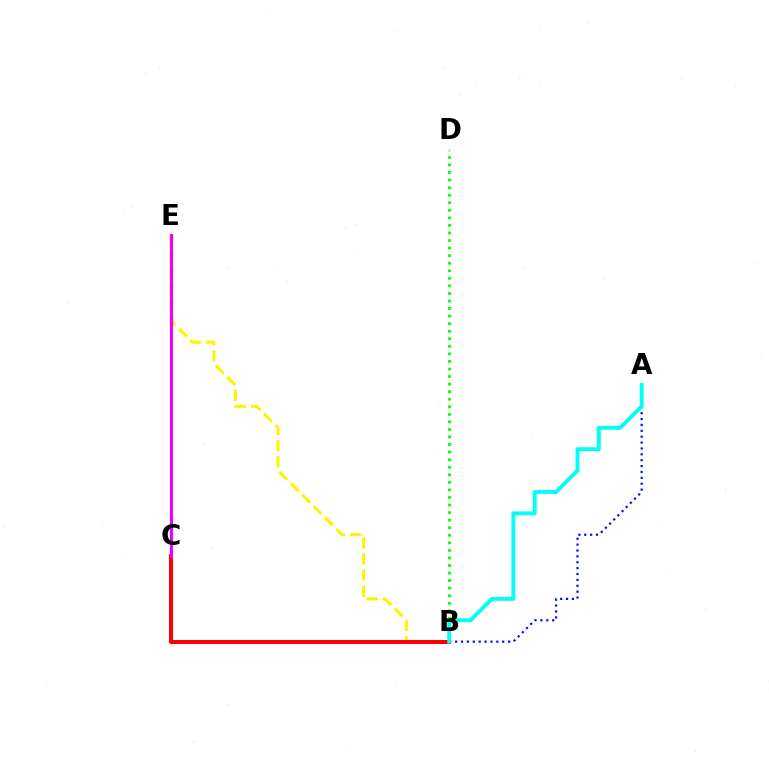{('B', 'E'): [{'color': '#fcf500', 'line_style': 'dashed', 'thickness': 2.19}], ('B', 'D'): [{'color': '#08ff00', 'line_style': 'dotted', 'thickness': 2.05}], ('A', 'B'): [{'color': '#0010ff', 'line_style': 'dotted', 'thickness': 1.6}, {'color': '#00fff6', 'line_style': 'solid', 'thickness': 2.79}], ('B', 'C'): [{'color': '#ff0000', 'line_style': 'solid', 'thickness': 2.91}], ('C', 'E'): [{'color': '#ee00ff', 'line_style': 'solid', 'thickness': 2.27}]}